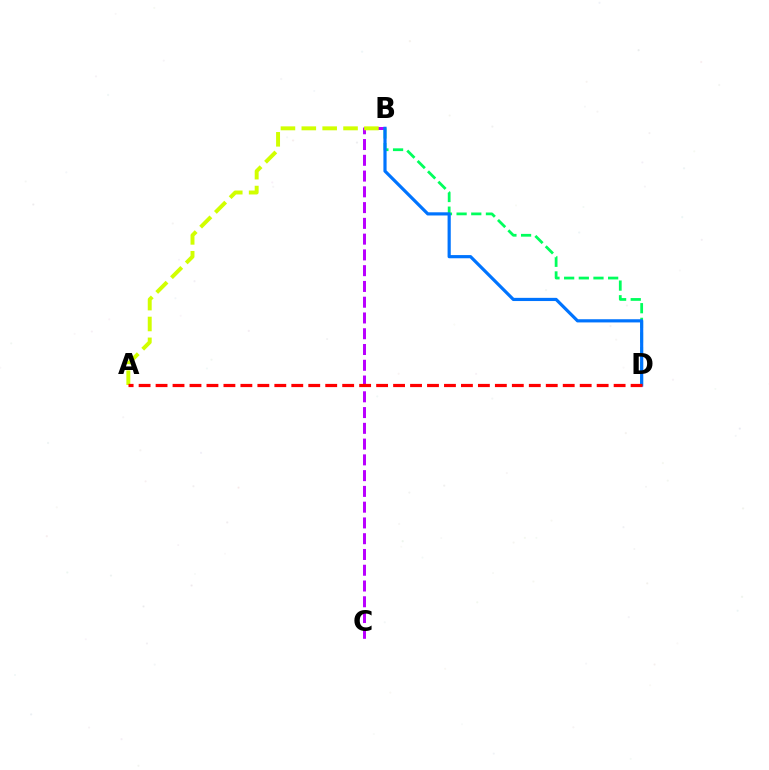{('B', 'C'): [{'color': '#b900ff', 'line_style': 'dashed', 'thickness': 2.14}], ('B', 'D'): [{'color': '#00ff5c', 'line_style': 'dashed', 'thickness': 1.99}, {'color': '#0074ff', 'line_style': 'solid', 'thickness': 2.29}], ('A', 'B'): [{'color': '#d1ff00', 'line_style': 'dashed', 'thickness': 2.83}], ('A', 'D'): [{'color': '#ff0000', 'line_style': 'dashed', 'thickness': 2.3}]}